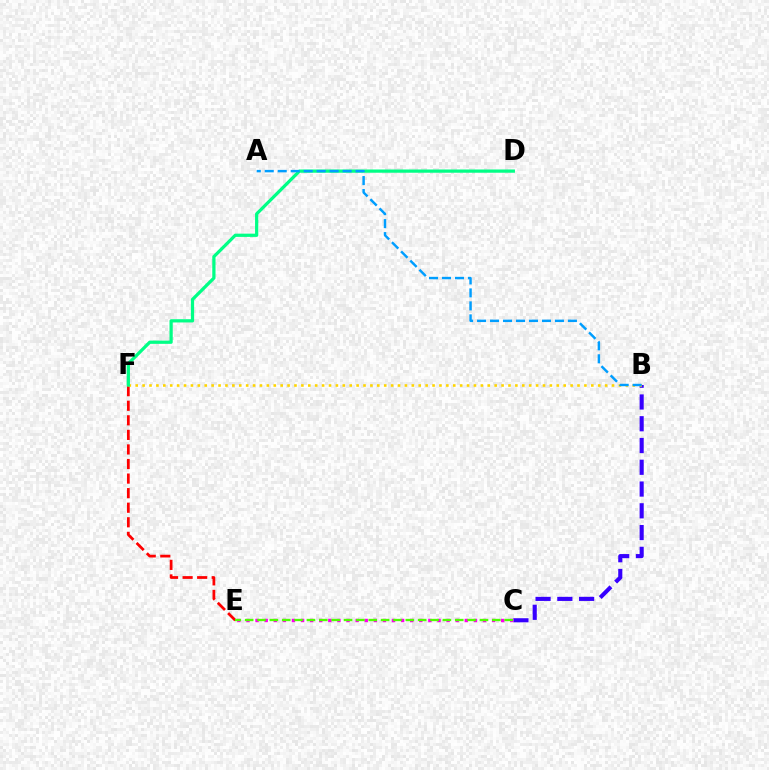{('B', 'C'): [{'color': '#3700ff', 'line_style': 'dashed', 'thickness': 2.96}], ('E', 'F'): [{'color': '#ff0000', 'line_style': 'dashed', 'thickness': 1.98}], ('B', 'F'): [{'color': '#ffd500', 'line_style': 'dotted', 'thickness': 1.88}], ('D', 'F'): [{'color': '#00ff86', 'line_style': 'solid', 'thickness': 2.33}], ('C', 'E'): [{'color': '#ff00ed', 'line_style': 'dotted', 'thickness': 2.47}, {'color': '#4fff00', 'line_style': 'dashed', 'thickness': 1.68}], ('A', 'B'): [{'color': '#009eff', 'line_style': 'dashed', 'thickness': 1.76}]}